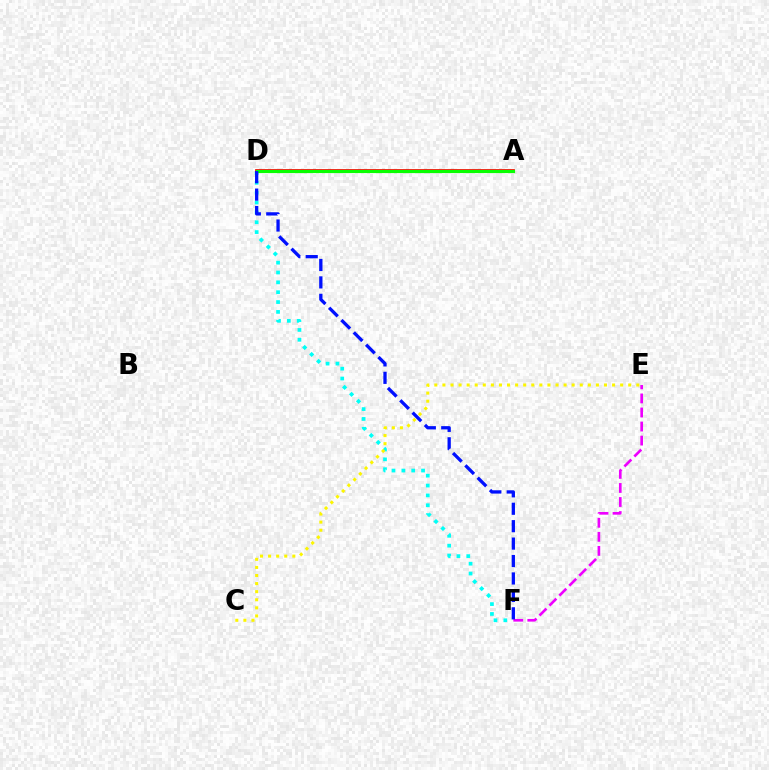{('D', 'F'): [{'color': '#00fff6', 'line_style': 'dotted', 'thickness': 2.68}, {'color': '#0010ff', 'line_style': 'dashed', 'thickness': 2.37}], ('E', 'F'): [{'color': '#ee00ff', 'line_style': 'dashed', 'thickness': 1.91}], ('A', 'D'): [{'color': '#ff0000', 'line_style': 'solid', 'thickness': 2.68}, {'color': '#08ff00', 'line_style': 'solid', 'thickness': 2.27}], ('C', 'E'): [{'color': '#fcf500', 'line_style': 'dotted', 'thickness': 2.2}]}